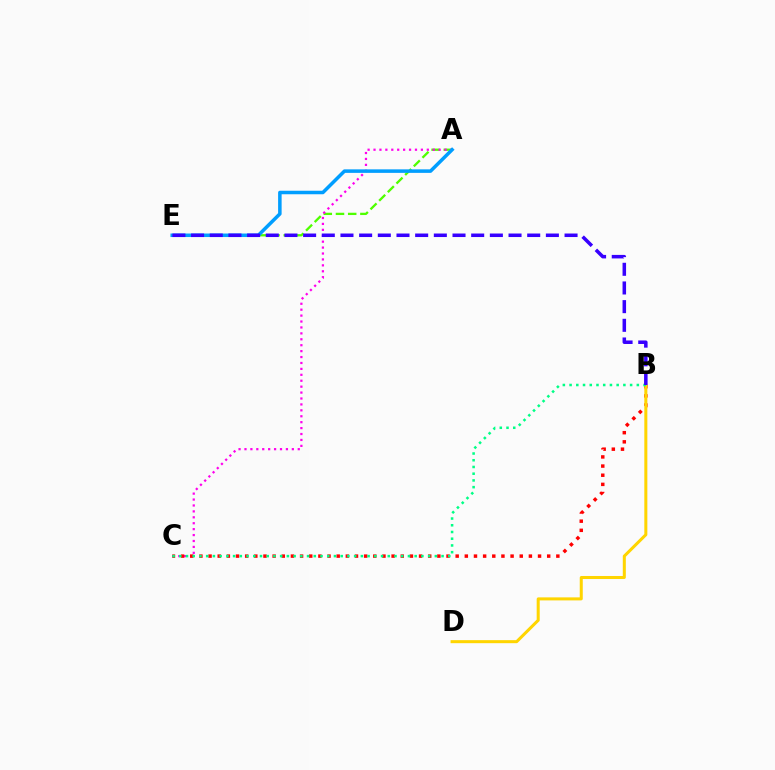{('A', 'E'): [{'color': '#4fff00', 'line_style': 'dashed', 'thickness': 1.66}, {'color': '#009eff', 'line_style': 'solid', 'thickness': 2.53}], ('A', 'C'): [{'color': '#ff00ed', 'line_style': 'dotted', 'thickness': 1.61}], ('B', 'C'): [{'color': '#ff0000', 'line_style': 'dotted', 'thickness': 2.49}, {'color': '#00ff86', 'line_style': 'dotted', 'thickness': 1.83}], ('B', 'D'): [{'color': '#ffd500', 'line_style': 'solid', 'thickness': 2.18}], ('B', 'E'): [{'color': '#3700ff', 'line_style': 'dashed', 'thickness': 2.54}]}